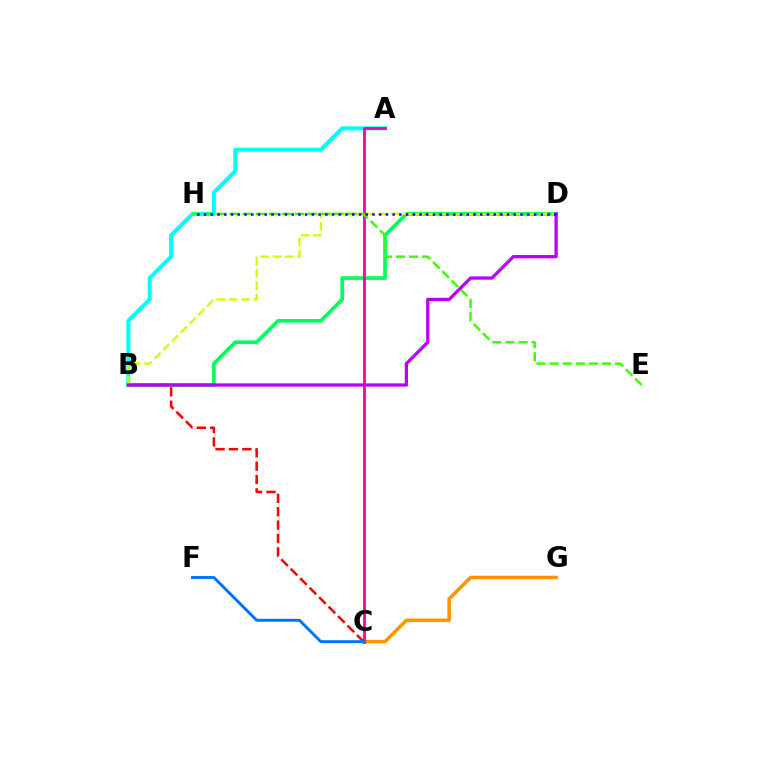{('A', 'B'): [{'color': '#00fff6', 'line_style': 'solid', 'thickness': 2.89}], ('B', 'D'): [{'color': '#00ff5c', 'line_style': 'solid', 'thickness': 2.66}, {'color': '#d1ff00', 'line_style': 'dashed', 'thickness': 1.68}, {'color': '#b900ff', 'line_style': 'solid', 'thickness': 2.36}], ('C', 'G'): [{'color': '#ff9400', 'line_style': 'solid', 'thickness': 2.56}], ('B', 'C'): [{'color': '#ff0000', 'line_style': 'dashed', 'thickness': 1.82}], ('A', 'C'): [{'color': '#ff00ac', 'line_style': 'solid', 'thickness': 2.03}], ('E', 'H'): [{'color': '#3dff00', 'line_style': 'dashed', 'thickness': 1.78}], ('C', 'F'): [{'color': '#0074ff', 'line_style': 'solid', 'thickness': 2.12}], ('D', 'H'): [{'color': '#2500ff', 'line_style': 'dotted', 'thickness': 1.83}]}